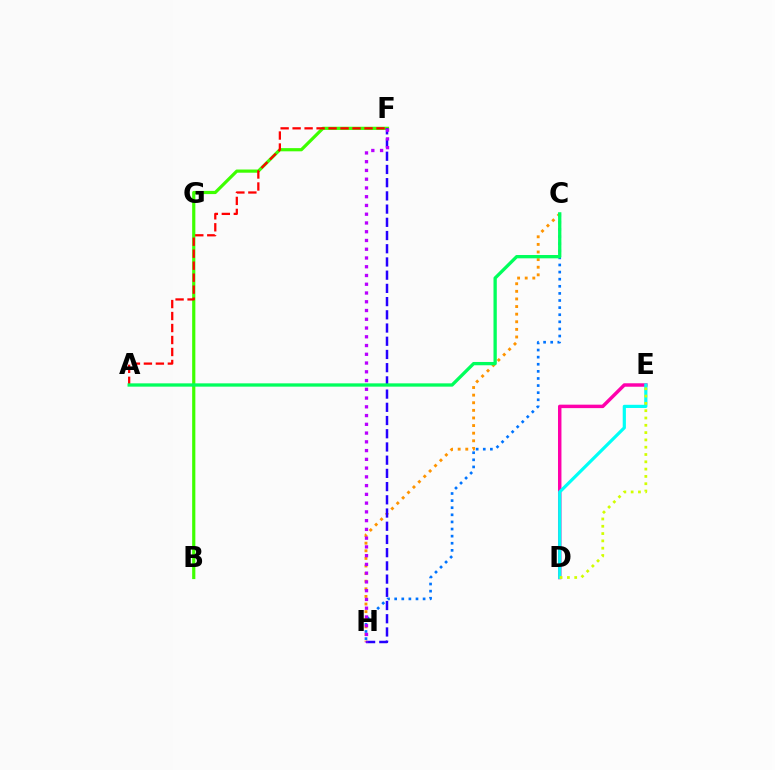{('C', 'H'): [{'color': '#0074ff', 'line_style': 'dotted', 'thickness': 1.93}, {'color': '#ff9400', 'line_style': 'dotted', 'thickness': 2.07}], ('D', 'E'): [{'color': '#ff00ac', 'line_style': 'solid', 'thickness': 2.49}, {'color': '#00fff6', 'line_style': 'solid', 'thickness': 2.29}, {'color': '#d1ff00', 'line_style': 'dotted', 'thickness': 1.98}], ('B', 'F'): [{'color': '#3dff00', 'line_style': 'solid', 'thickness': 2.29}], ('A', 'F'): [{'color': '#ff0000', 'line_style': 'dashed', 'thickness': 1.63}], ('F', 'H'): [{'color': '#2500ff', 'line_style': 'dashed', 'thickness': 1.8}, {'color': '#b900ff', 'line_style': 'dotted', 'thickness': 2.38}], ('A', 'C'): [{'color': '#00ff5c', 'line_style': 'solid', 'thickness': 2.38}]}